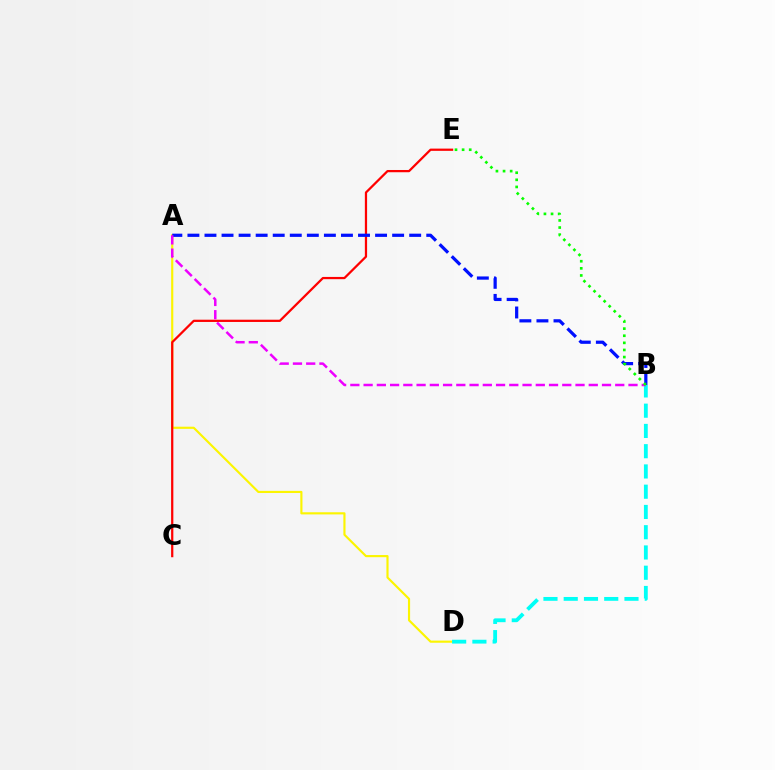{('A', 'D'): [{'color': '#fcf500', 'line_style': 'solid', 'thickness': 1.55}], ('B', 'D'): [{'color': '#00fff6', 'line_style': 'dashed', 'thickness': 2.75}], ('C', 'E'): [{'color': '#ff0000', 'line_style': 'solid', 'thickness': 1.62}], ('A', 'B'): [{'color': '#0010ff', 'line_style': 'dashed', 'thickness': 2.32}, {'color': '#ee00ff', 'line_style': 'dashed', 'thickness': 1.8}], ('B', 'E'): [{'color': '#08ff00', 'line_style': 'dotted', 'thickness': 1.93}]}